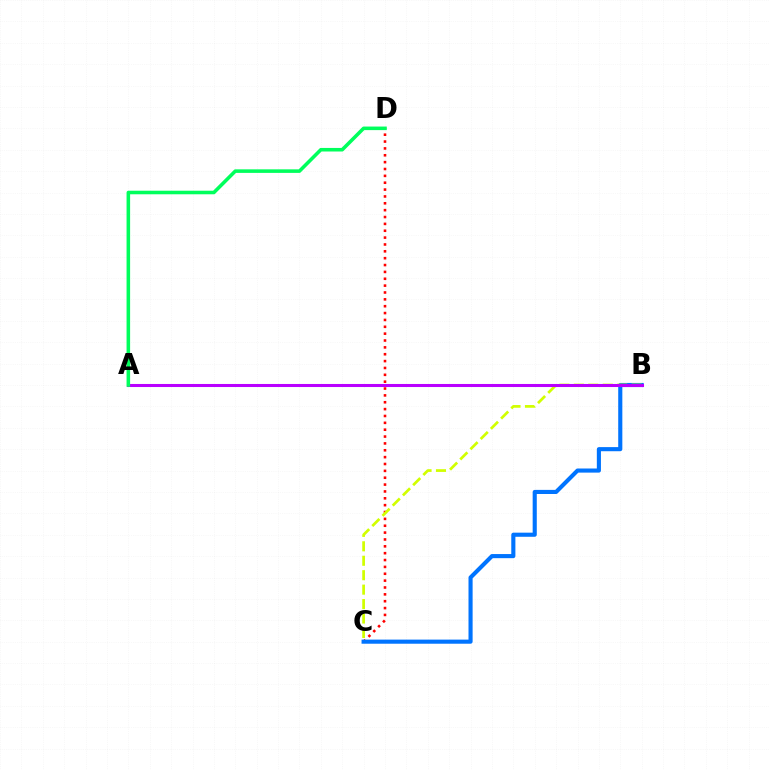{('C', 'D'): [{'color': '#ff0000', 'line_style': 'dotted', 'thickness': 1.86}], ('B', 'C'): [{'color': '#0074ff', 'line_style': 'solid', 'thickness': 2.96}, {'color': '#d1ff00', 'line_style': 'dashed', 'thickness': 1.96}], ('A', 'B'): [{'color': '#b900ff', 'line_style': 'solid', 'thickness': 2.2}], ('A', 'D'): [{'color': '#00ff5c', 'line_style': 'solid', 'thickness': 2.56}]}